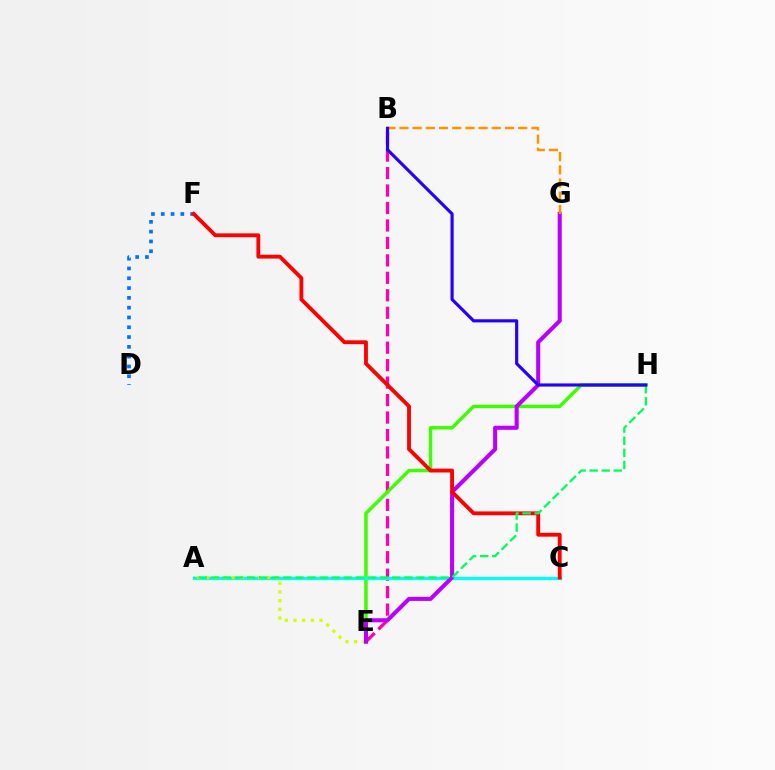{('D', 'F'): [{'color': '#0074ff', 'line_style': 'dotted', 'thickness': 2.66}], ('B', 'E'): [{'color': '#ff00ac', 'line_style': 'dashed', 'thickness': 2.37}], ('E', 'H'): [{'color': '#3dff00', 'line_style': 'solid', 'thickness': 2.5}], ('A', 'C'): [{'color': '#00fff6', 'line_style': 'solid', 'thickness': 2.36}], ('A', 'E'): [{'color': '#d1ff00', 'line_style': 'dotted', 'thickness': 2.36}], ('E', 'G'): [{'color': '#b900ff', 'line_style': 'solid', 'thickness': 2.93}], ('C', 'F'): [{'color': '#ff0000', 'line_style': 'solid', 'thickness': 2.77}], ('B', 'G'): [{'color': '#ff9400', 'line_style': 'dashed', 'thickness': 1.79}], ('A', 'H'): [{'color': '#00ff5c', 'line_style': 'dashed', 'thickness': 1.64}], ('B', 'H'): [{'color': '#2500ff', 'line_style': 'solid', 'thickness': 2.27}]}